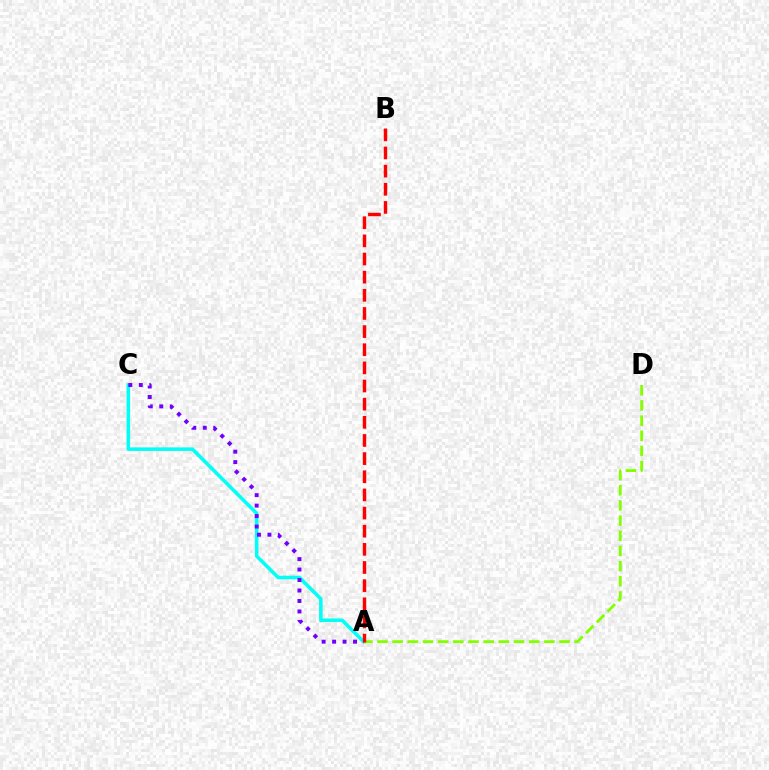{('A', 'C'): [{'color': '#00fff6', 'line_style': 'solid', 'thickness': 2.55}, {'color': '#7200ff', 'line_style': 'dotted', 'thickness': 2.84}], ('A', 'D'): [{'color': '#84ff00', 'line_style': 'dashed', 'thickness': 2.06}], ('A', 'B'): [{'color': '#ff0000', 'line_style': 'dashed', 'thickness': 2.47}]}